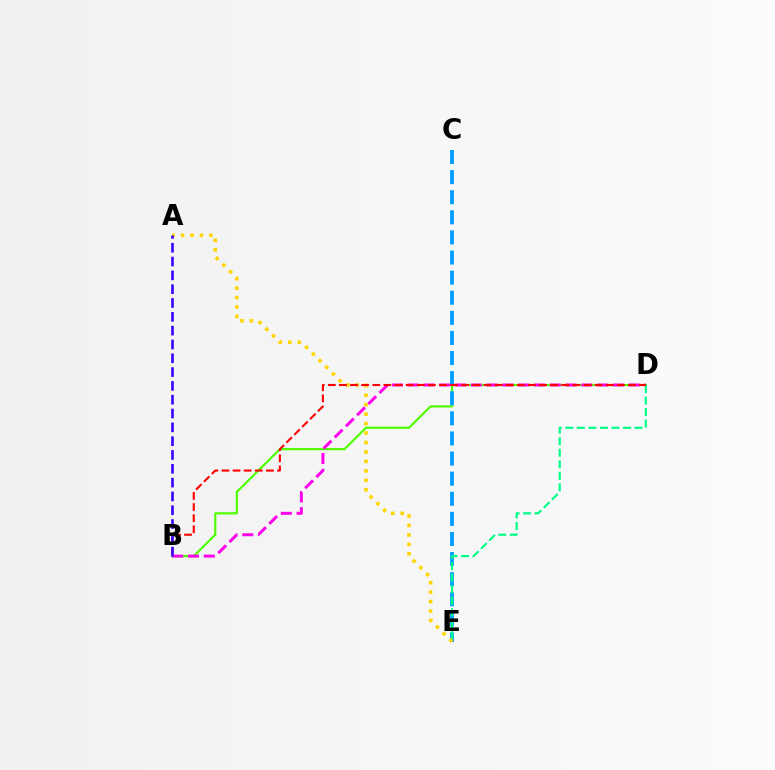{('B', 'D'): [{'color': '#4fff00', 'line_style': 'solid', 'thickness': 1.57}, {'color': '#ff00ed', 'line_style': 'dashed', 'thickness': 2.14}, {'color': '#ff0000', 'line_style': 'dashed', 'thickness': 1.51}], ('C', 'E'): [{'color': '#009eff', 'line_style': 'dashed', 'thickness': 2.73}], ('D', 'E'): [{'color': '#00ff86', 'line_style': 'dashed', 'thickness': 1.57}], ('A', 'E'): [{'color': '#ffd500', 'line_style': 'dotted', 'thickness': 2.57}], ('A', 'B'): [{'color': '#3700ff', 'line_style': 'dashed', 'thickness': 1.88}]}